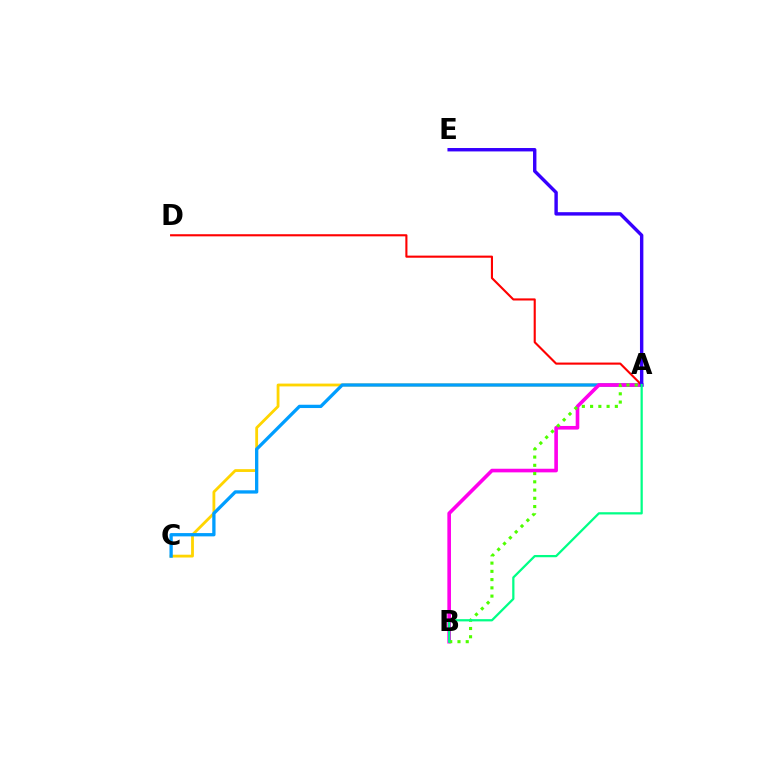{('A', 'C'): [{'color': '#ffd500', 'line_style': 'solid', 'thickness': 2.02}, {'color': '#009eff', 'line_style': 'solid', 'thickness': 2.37}], ('A', 'B'): [{'color': '#ff00ed', 'line_style': 'solid', 'thickness': 2.61}, {'color': '#4fff00', 'line_style': 'dotted', 'thickness': 2.24}, {'color': '#00ff86', 'line_style': 'solid', 'thickness': 1.62}], ('A', 'D'): [{'color': '#ff0000', 'line_style': 'solid', 'thickness': 1.52}], ('A', 'E'): [{'color': '#3700ff', 'line_style': 'solid', 'thickness': 2.45}]}